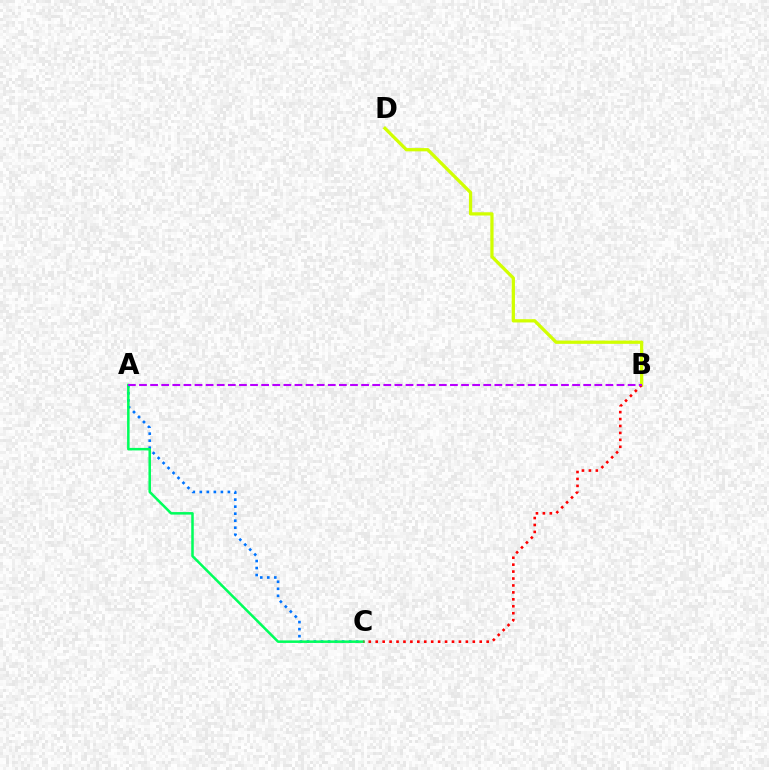{('A', 'C'): [{'color': '#0074ff', 'line_style': 'dotted', 'thickness': 1.91}, {'color': '#00ff5c', 'line_style': 'solid', 'thickness': 1.81}], ('B', 'D'): [{'color': '#d1ff00', 'line_style': 'solid', 'thickness': 2.35}], ('B', 'C'): [{'color': '#ff0000', 'line_style': 'dotted', 'thickness': 1.88}], ('A', 'B'): [{'color': '#b900ff', 'line_style': 'dashed', 'thickness': 1.51}]}